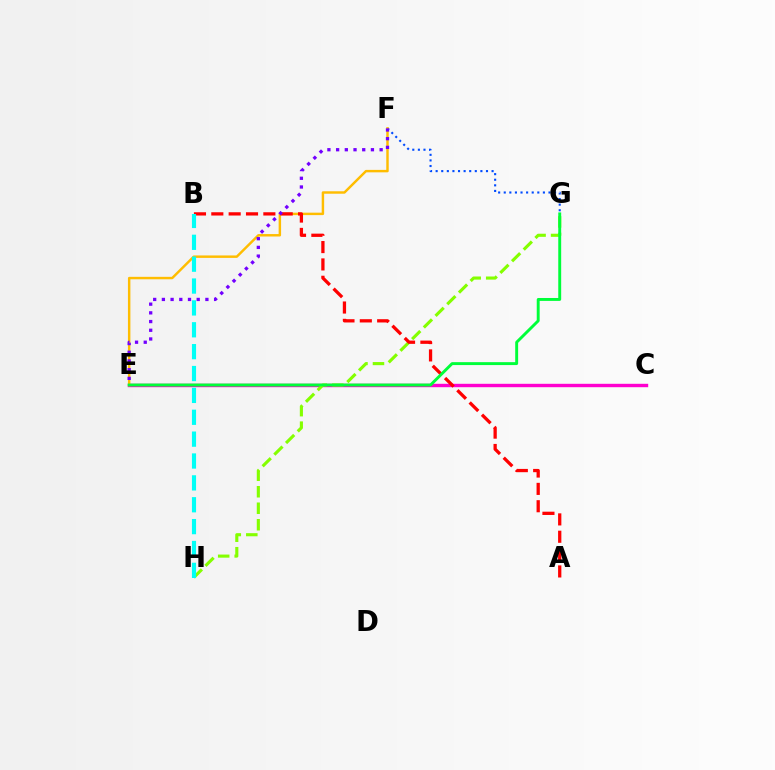{('C', 'E'): [{'color': '#ff00cf', 'line_style': 'solid', 'thickness': 2.44}], ('F', 'G'): [{'color': '#004bff', 'line_style': 'dotted', 'thickness': 1.52}], ('G', 'H'): [{'color': '#84ff00', 'line_style': 'dashed', 'thickness': 2.24}], ('E', 'F'): [{'color': '#ffbd00', 'line_style': 'solid', 'thickness': 1.76}, {'color': '#7200ff', 'line_style': 'dotted', 'thickness': 2.36}], ('A', 'B'): [{'color': '#ff0000', 'line_style': 'dashed', 'thickness': 2.36}], ('B', 'H'): [{'color': '#00fff6', 'line_style': 'dashed', 'thickness': 2.97}], ('E', 'G'): [{'color': '#00ff39', 'line_style': 'solid', 'thickness': 2.1}]}